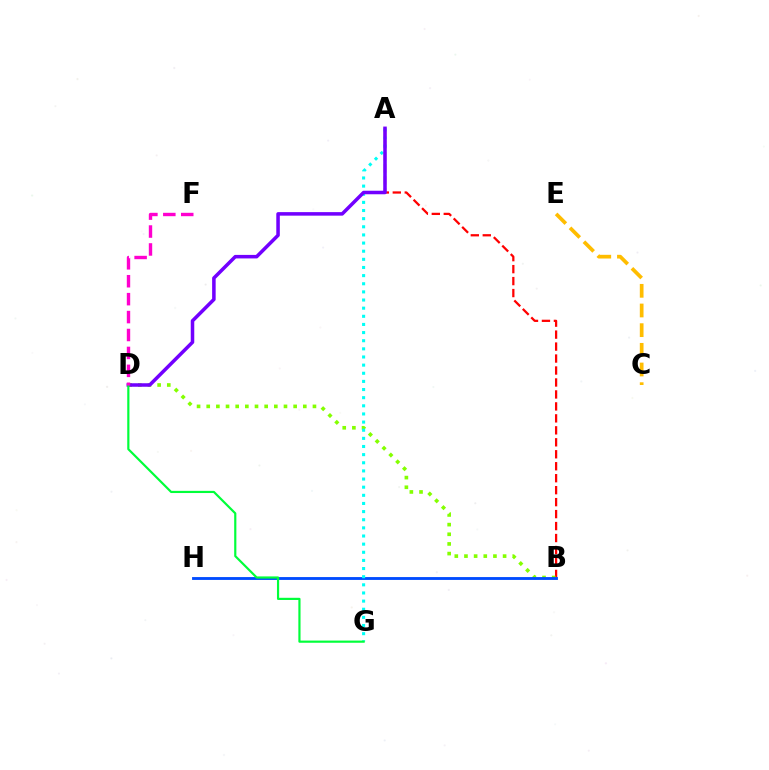{('A', 'B'): [{'color': '#ff0000', 'line_style': 'dashed', 'thickness': 1.63}], ('B', 'D'): [{'color': '#84ff00', 'line_style': 'dotted', 'thickness': 2.62}], ('B', 'H'): [{'color': '#004bff', 'line_style': 'solid', 'thickness': 2.06}], ('A', 'G'): [{'color': '#00fff6', 'line_style': 'dotted', 'thickness': 2.21}], ('A', 'D'): [{'color': '#7200ff', 'line_style': 'solid', 'thickness': 2.54}], ('D', 'G'): [{'color': '#00ff39', 'line_style': 'solid', 'thickness': 1.57}], ('D', 'F'): [{'color': '#ff00cf', 'line_style': 'dashed', 'thickness': 2.44}], ('C', 'E'): [{'color': '#ffbd00', 'line_style': 'dashed', 'thickness': 2.67}]}